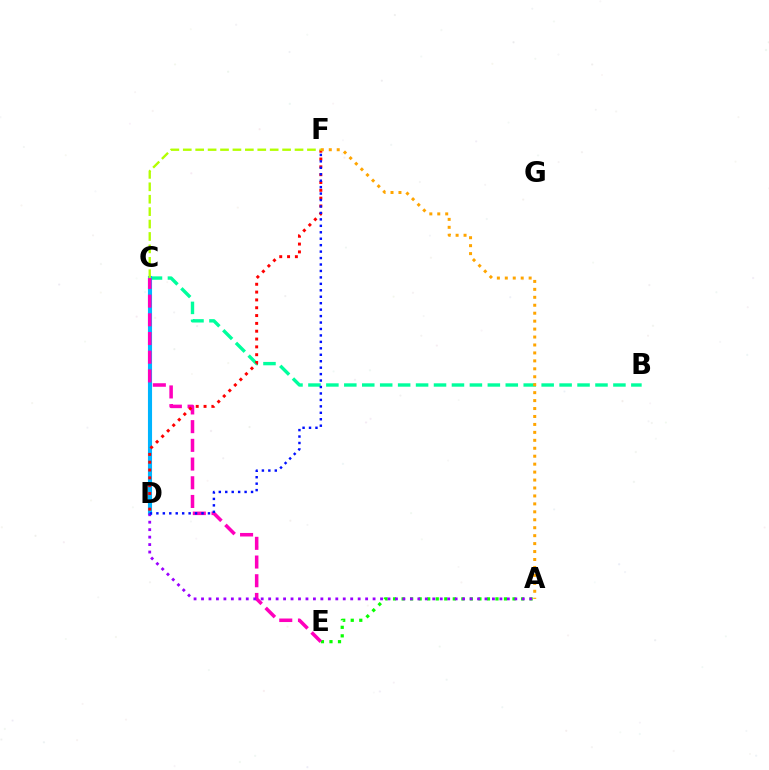{('A', 'E'): [{'color': '#08ff00', 'line_style': 'dotted', 'thickness': 2.32}], ('B', 'C'): [{'color': '#00ff9d', 'line_style': 'dashed', 'thickness': 2.44}], ('C', 'D'): [{'color': '#00b5ff', 'line_style': 'solid', 'thickness': 2.95}], ('C', 'E'): [{'color': '#ff00bd', 'line_style': 'dashed', 'thickness': 2.54}], ('D', 'F'): [{'color': '#ff0000', 'line_style': 'dotted', 'thickness': 2.13}, {'color': '#0010ff', 'line_style': 'dotted', 'thickness': 1.75}], ('C', 'F'): [{'color': '#b3ff00', 'line_style': 'dashed', 'thickness': 1.69}], ('A', 'F'): [{'color': '#ffa500', 'line_style': 'dotted', 'thickness': 2.16}], ('A', 'D'): [{'color': '#9b00ff', 'line_style': 'dotted', 'thickness': 2.03}]}